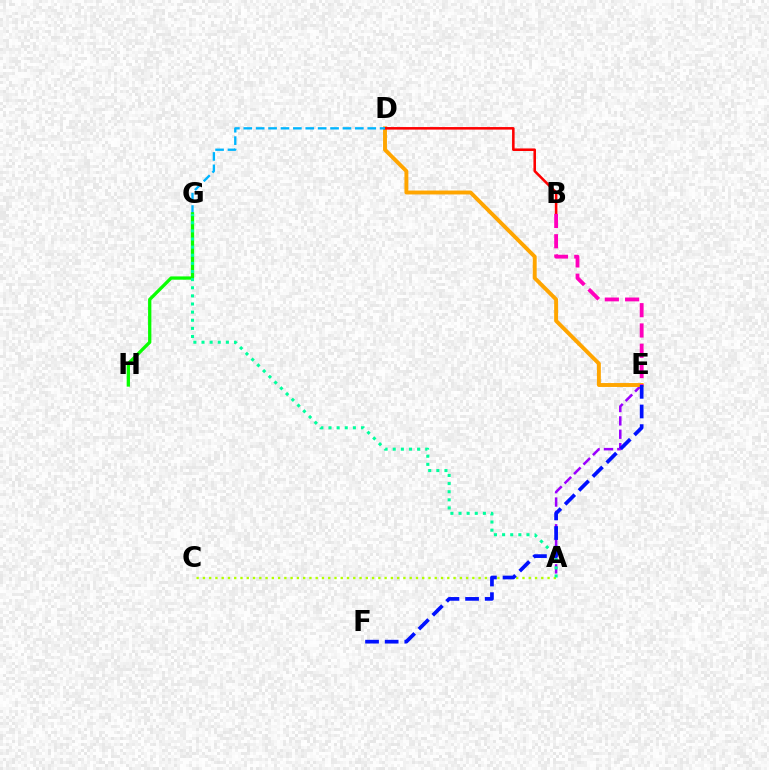{('A', 'E'): [{'color': '#9b00ff', 'line_style': 'dashed', 'thickness': 1.82}], ('D', 'E'): [{'color': '#ffa500', 'line_style': 'solid', 'thickness': 2.82}], ('B', 'D'): [{'color': '#ff0000', 'line_style': 'solid', 'thickness': 1.84}], ('D', 'G'): [{'color': '#00b5ff', 'line_style': 'dashed', 'thickness': 1.68}], ('A', 'C'): [{'color': '#b3ff00', 'line_style': 'dotted', 'thickness': 1.7}], ('G', 'H'): [{'color': '#08ff00', 'line_style': 'solid', 'thickness': 2.36}], ('A', 'G'): [{'color': '#00ff9d', 'line_style': 'dotted', 'thickness': 2.21}], ('B', 'E'): [{'color': '#ff00bd', 'line_style': 'dashed', 'thickness': 2.76}], ('E', 'F'): [{'color': '#0010ff', 'line_style': 'dashed', 'thickness': 2.67}]}